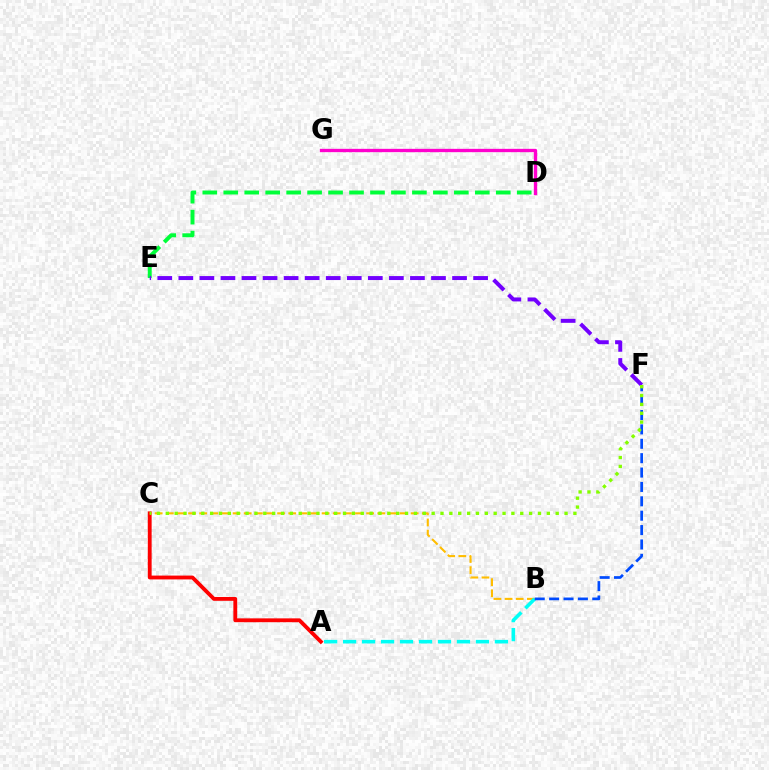{('A', 'C'): [{'color': '#ff0000', 'line_style': 'solid', 'thickness': 2.76}], ('D', 'G'): [{'color': '#ff00cf', 'line_style': 'solid', 'thickness': 2.39}], ('B', 'C'): [{'color': '#ffbd00', 'line_style': 'dashed', 'thickness': 1.51}], ('A', 'B'): [{'color': '#00fff6', 'line_style': 'dashed', 'thickness': 2.58}], ('D', 'E'): [{'color': '#00ff39', 'line_style': 'dashed', 'thickness': 2.85}], ('E', 'F'): [{'color': '#7200ff', 'line_style': 'dashed', 'thickness': 2.86}], ('B', 'F'): [{'color': '#004bff', 'line_style': 'dashed', 'thickness': 1.95}], ('C', 'F'): [{'color': '#84ff00', 'line_style': 'dotted', 'thickness': 2.41}]}